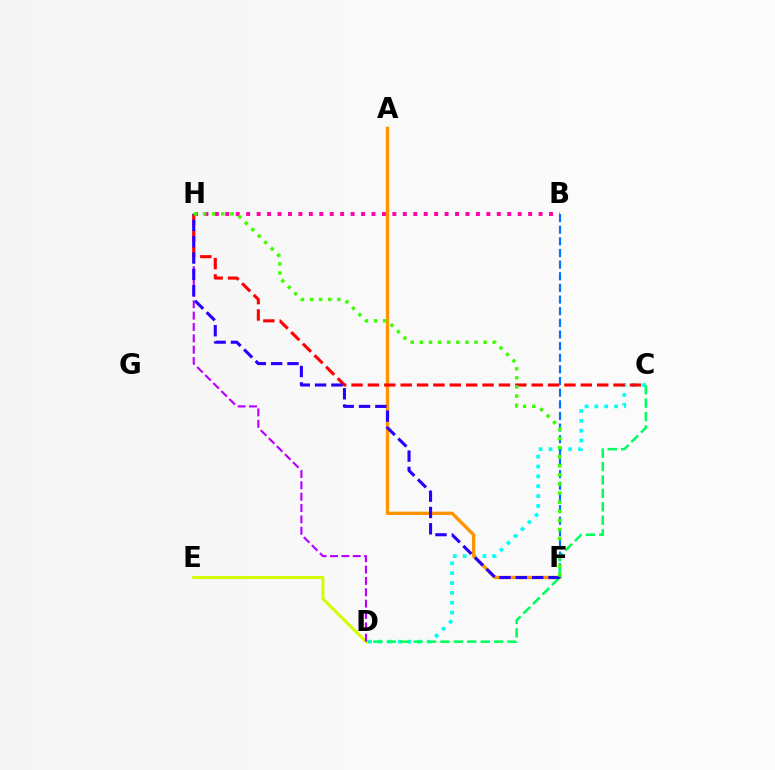{('C', 'D'): [{'color': '#00fff6', 'line_style': 'dotted', 'thickness': 2.68}, {'color': '#00ff5c', 'line_style': 'dashed', 'thickness': 1.82}], ('A', 'F'): [{'color': '#ff9400', 'line_style': 'solid', 'thickness': 2.39}], ('B', 'F'): [{'color': '#0074ff', 'line_style': 'dashed', 'thickness': 1.58}], ('B', 'H'): [{'color': '#ff00ac', 'line_style': 'dotted', 'thickness': 2.84}], ('D', 'E'): [{'color': '#d1ff00', 'line_style': 'solid', 'thickness': 2.19}], ('D', 'H'): [{'color': '#b900ff', 'line_style': 'dashed', 'thickness': 1.54}], ('C', 'H'): [{'color': '#ff0000', 'line_style': 'dashed', 'thickness': 2.22}], ('F', 'H'): [{'color': '#2500ff', 'line_style': 'dashed', 'thickness': 2.22}, {'color': '#3dff00', 'line_style': 'dotted', 'thickness': 2.47}]}